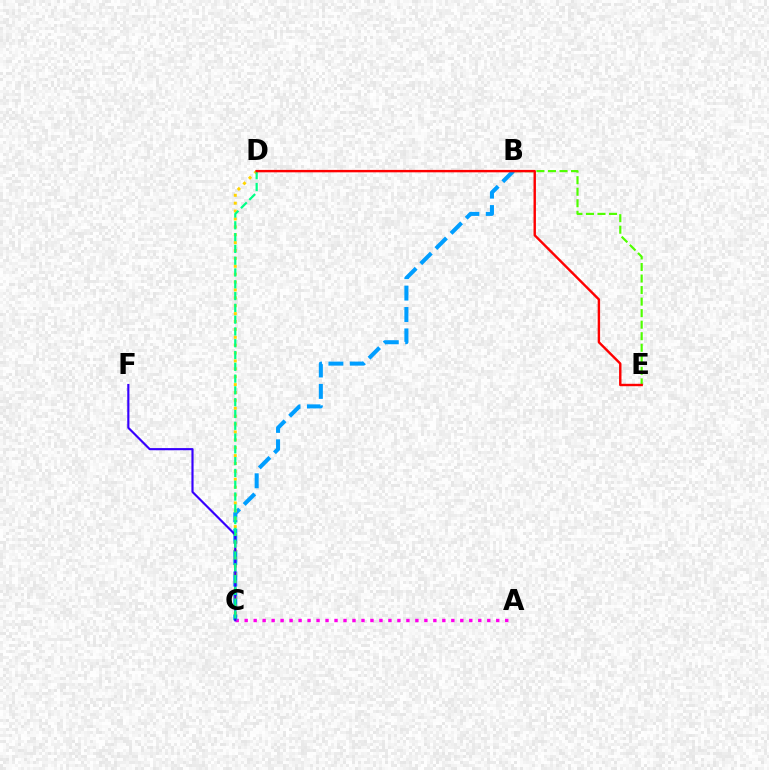{('A', 'C'): [{'color': '#ff00ed', 'line_style': 'dotted', 'thickness': 2.44}], ('B', 'E'): [{'color': '#4fff00', 'line_style': 'dashed', 'thickness': 1.57}], ('B', 'C'): [{'color': '#009eff', 'line_style': 'dashed', 'thickness': 2.91}], ('C', 'D'): [{'color': '#ffd500', 'line_style': 'dotted', 'thickness': 2.14}, {'color': '#00ff86', 'line_style': 'dashed', 'thickness': 1.6}], ('C', 'F'): [{'color': '#3700ff', 'line_style': 'solid', 'thickness': 1.55}], ('D', 'E'): [{'color': '#ff0000', 'line_style': 'solid', 'thickness': 1.73}]}